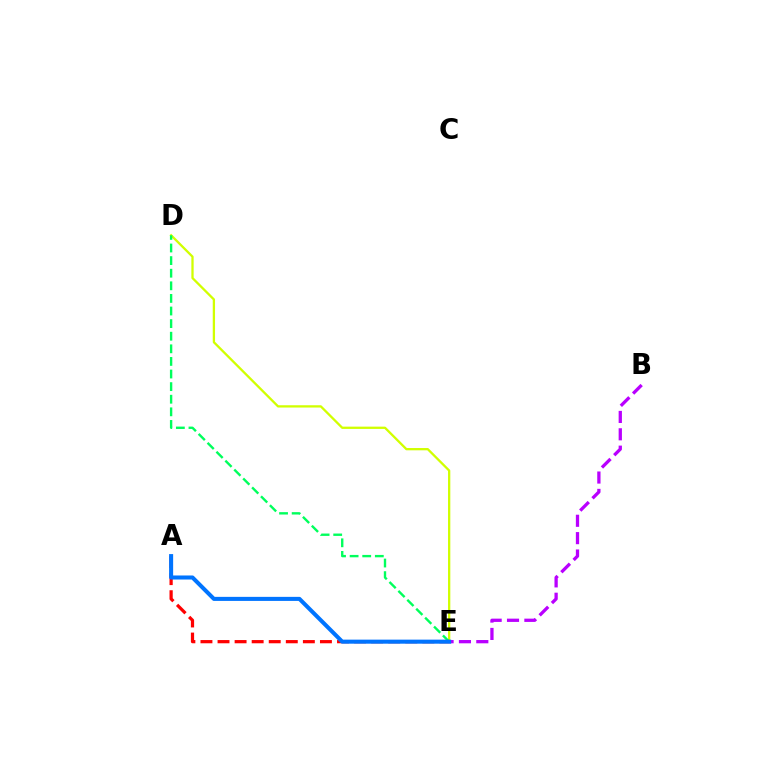{('D', 'E'): [{'color': '#d1ff00', 'line_style': 'solid', 'thickness': 1.65}, {'color': '#00ff5c', 'line_style': 'dashed', 'thickness': 1.71}], ('B', 'E'): [{'color': '#b900ff', 'line_style': 'dashed', 'thickness': 2.36}], ('A', 'E'): [{'color': '#ff0000', 'line_style': 'dashed', 'thickness': 2.32}, {'color': '#0074ff', 'line_style': 'solid', 'thickness': 2.92}]}